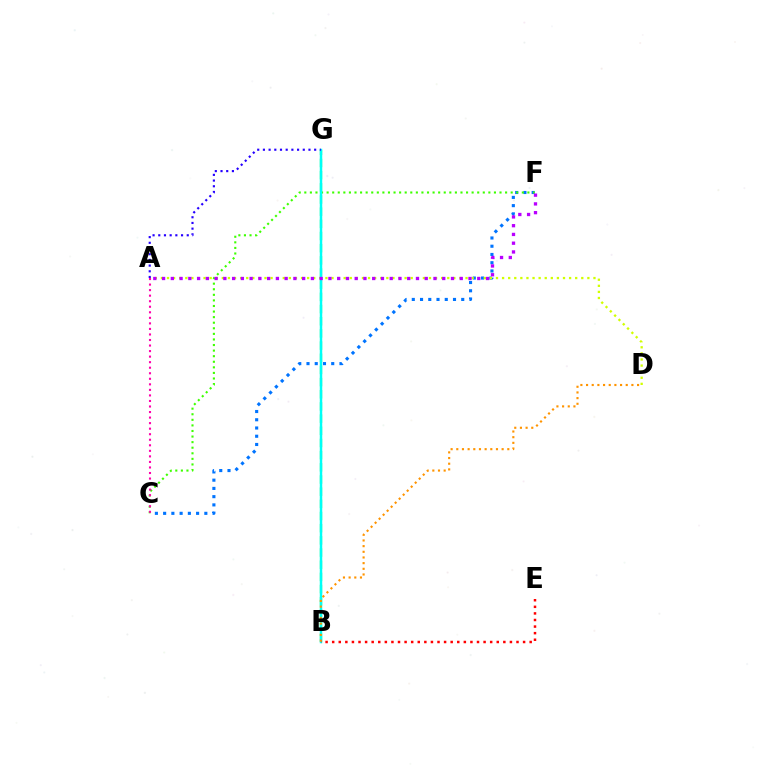{('B', 'G'): [{'color': '#00ff5c', 'line_style': 'dashed', 'thickness': 1.65}, {'color': '#00fff6', 'line_style': 'solid', 'thickness': 1.78}], ('C', 'F'): [{'color': '#0074ff', 'line_style': 'dotted', 'thickness': 2.24}, {'color': '#3dff00', 'line_style': 'dotted', 'thickness': 1.52}], ('A', 'D'): [{'color': '#d1ff00', 'line_style': 'dotted', 'thickness': 1.66}], ('A', 'G'): [{'color': '#2500ff', 'line_style': 'dotted', 'thickness': 1.55}], ('B', 'D'): [{'color': '#ff9400', 'line_style': 'dotted', 'thickness': 1.54}], ('A', 'F'): [{'color': '#b900ff', 'line_style': 'dotted', 'thickness': 2.38}], ('A', 'C'): [{'color': '#ff00ac', 'line_style': 'dotted', 'thickness': 1.51}], ('B', 'E'): [{'color': '#ff0000', 'line_style': 'dotted', 'thickness': 1.79}]}